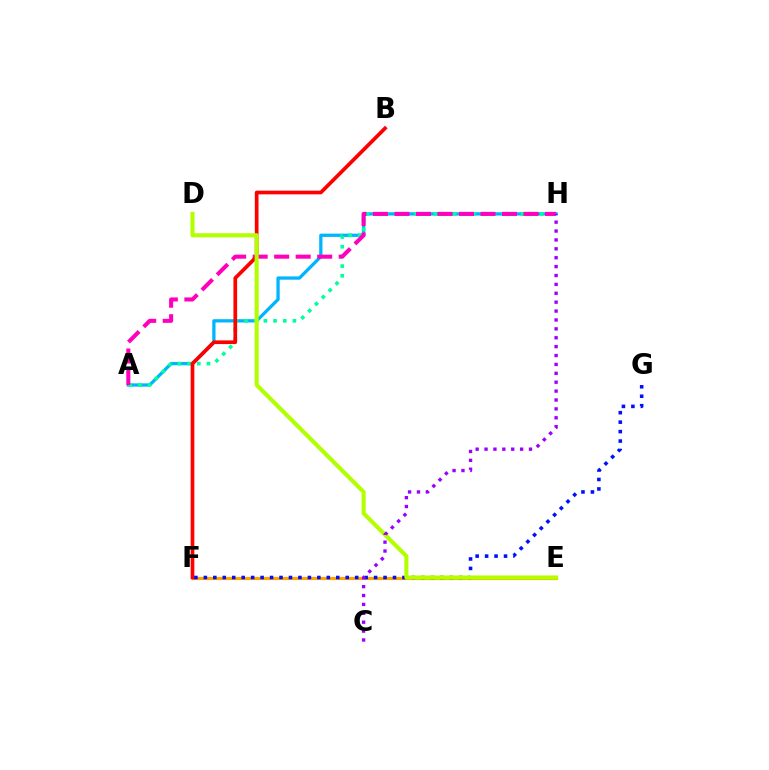{('E', 'F'): [{'color': '#08ff00', 'line_style': 'solid', 'thickness': 2.16}, {'color': '#ffa500', 'line_style': 'solid', 'thickness': 2.28}], ('A', 'H'): [{'color': '#00b5ff', 'line_style': 'solid', 'thickness': 2.36}, {'color': '#00ff9d', 'line_style': 'dotted', 'thickness': 2.63}, {'color': '#ff00bd', 'line_style': 'dashed', 'thickness': 2.92}], ('B', 'F'): [{'color': '#ff0000', 'line_style': 'solid', 'thickness': 2.66}], ('F', 'G'): [{'color': '#0010ff', 'line_style': 'dotted', 'thickness': 2.57}], ('D', 'E'): [{'color': '#b3ff00', 'line_style': 'solid', 'thickness': 2.94}], ('C', 'H'): [{'color': '#9b00ff', 'line_style': 'dotted', 'thickness': 2.42}]}